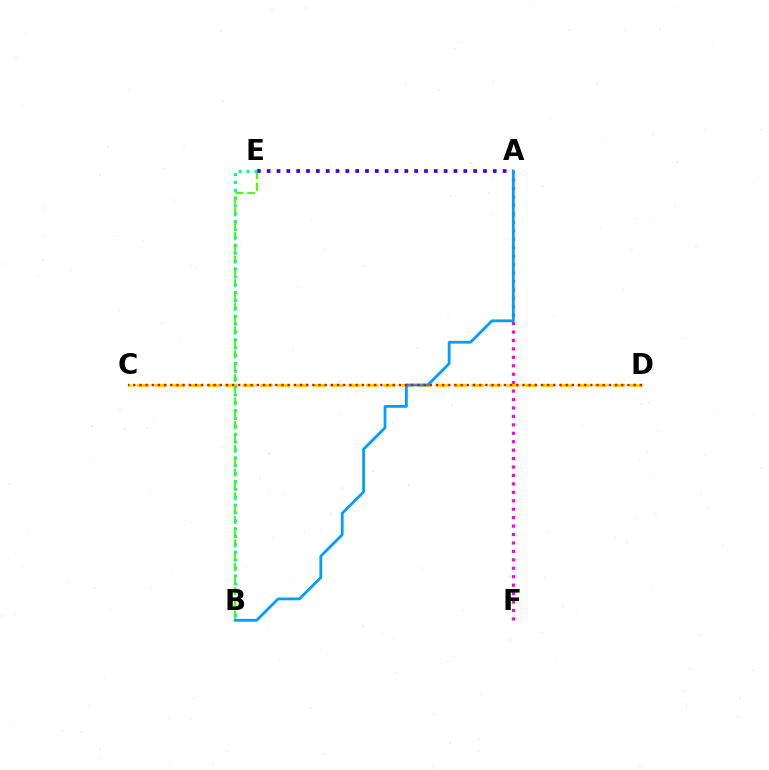{('B', 'E'): [{'color': '#4fff00', 'line_style': 'dashed', 'thickness': 1.61}, {'color': '#00ff86', 'line_style': 'dotted', 'thickness': 2.14}], ('A', 'F'): [{'color': '#ff00ed', 'line_style': 'dotted', 'thickness': 2.29}], ('C', 'D'): [{'color': '#ffd500', 'line_style': 'dashed', 'thickness': 2.39}, {'color': '#ff0000', 'line_style': 'dotted', 'thickness': 1.68}], ('A', 'E'): [{'color': '#3700ff', 'line_style': 'dotted', 'thickness': 2.67}], ('A', 'B'): [{'color': '#009eff', 'line_style': 'solid', 'thickness': 2.01}]}